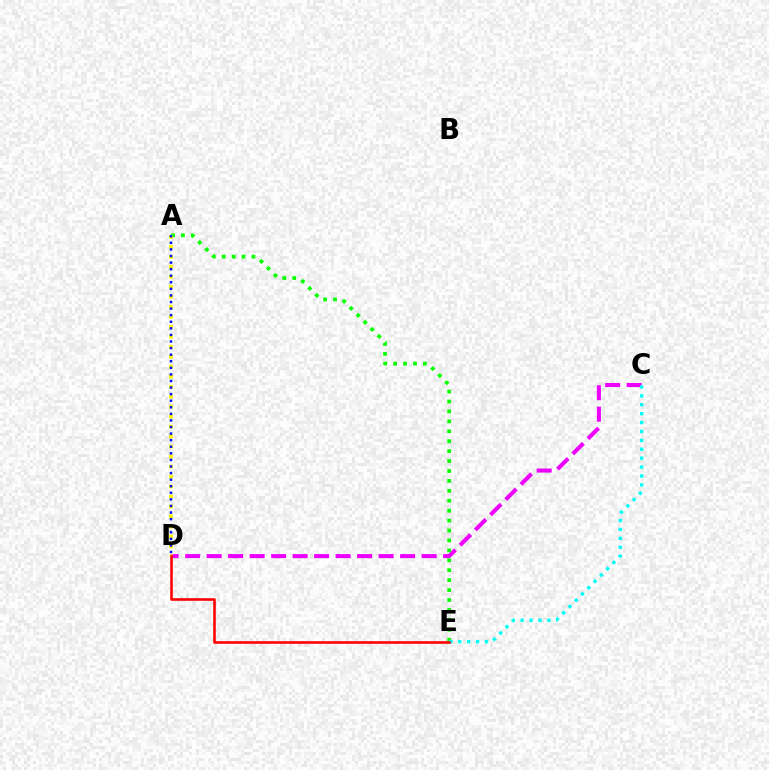{('C', 'D'): [{'color': '#ee00ff', 'line_style': 'dashed', 'thickness': 2.92}], ('A', 'E'): [{'color': '#08ff00', 'line_style': 'dotted', 'thickness': 2.7}], ('C', 'E'): [{'color': '#00fff6', 'line_style': 'dotted', 'thickness': 2.42}], ('A', 'D'): [{'color': '#fcf500', 'line_style': 'dotted', 'thickness': 2.71}, {'color': '#0010ff', 'line_style': 'dotted', 'thickness': 1.79}], ('D', 'E'): [{'color': '#ff0000', 'line_style': 'solid', 'thickness': 1.86}]}